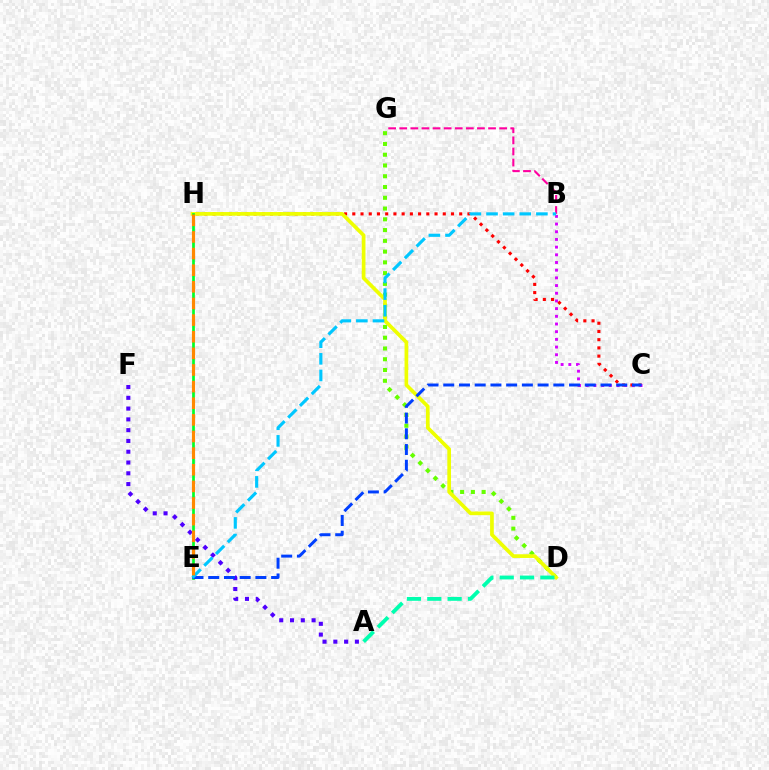{('A', 'F'): [{'color': '#4f00ff', 'line_style': 'dotted', 'thickness': 2.93}], ('D', 'G'): [{'color': '#66ff00', 'line_style': 'dotted', 'thickness': 2.92}], ('C', 'H'): [{'color': '#ff0000', 'line_style': 'dotted', 'thickness': 2.23}], ('D', 'H'): [{'color': '#eeff00', 'line_style': 'solid', 'thickness': 2.66}], ('B', 'G'): [{'color': '#ff00a0', 'line_style': 'dashed', 'thickness': 1.51}], ('E', 'H'): [{'color': '#00ff27', 'line_style': 'solid', 'thickness': 1.95}, {'color': '#ff8800', 'line_style': 'dashed', 'thickness': 2.26}], ('B', 'C'): [{'color': '#d600ff', 'line_style': 'dotted', 'thickness': 2.09}], ('A', 'D'): [{'color': '#00ffaf', 'line_style': 'dashed', 'thickness': 2.76}], ('C', 'E'): [{'color': '#003fff', 'line_style': 'dashed', 'thickness': 2.14}], ('B', 'E'): [{'color': '#00c7ff', 'line_style': 'dashed', 'thickness': 2.26}]}